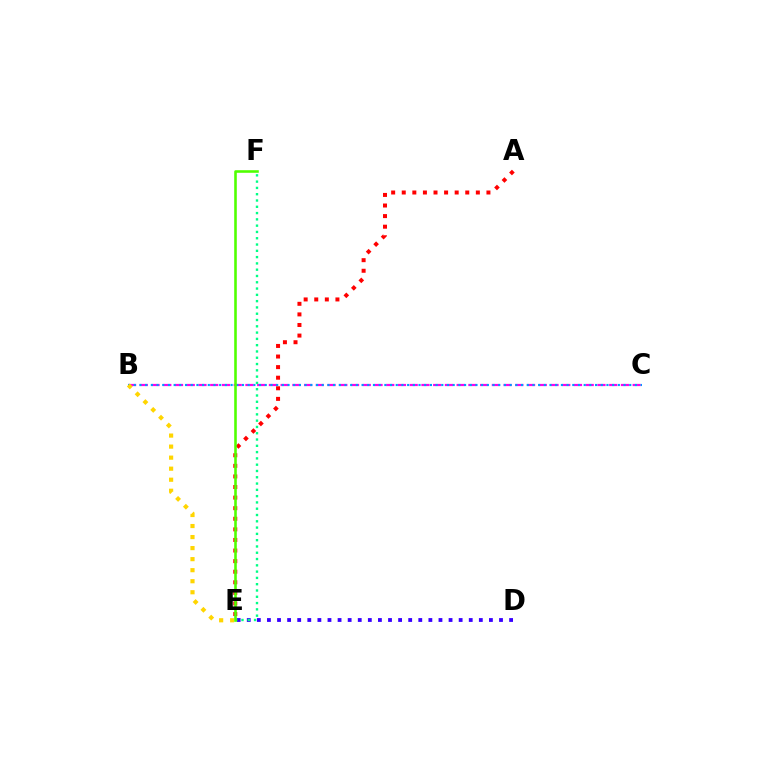{('B', 'C'): [{'color': '#ff00ed', 'line_style': 'dashed', 'thickness': 1.59}, {'color': '#009eff', 'line_style': 'dotted', 'thickness': 1.55}], ('D', 'E'): [{'color': '#3700ff', 'line_style': 'dotted', 'thickness': 2.74}], ('A', 'E'): [{'color': '#ff0000', 'line_style': 'dotted', 'thickness': 2.88}], ('E', 'F'): [{'color': '#00ff86', 'line_style': 'dotted', 'thickness': 1.71}, {'color': '#4fff00', 'line_style': 'solid', 'thickness': 1.86}], ('B', 'E'): [{'color': '#ffd500', 'line_style': 'dotted', 'thickness': 3.0}]}